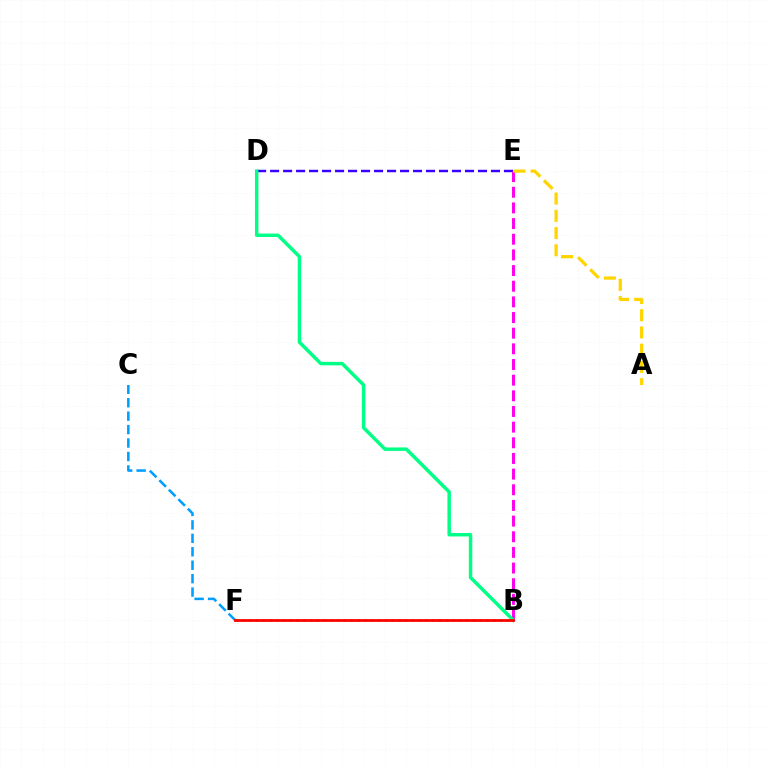{('D', 'E'): [{'color': '#3700ff', 'line_style': 'dashed', 'thickness': 1.76}], ('B', 'E'): [{'color': '#ff00ed', 'line_style': 'dashed', 'thickness': 2.13}], ('B', 'D'): [{'color': '#00ff86', 'line_style': 'solid', 'thickness': 2.49}], ('A', 'E'): [{'color': '#ffd500', 'line_style': 'dashed', 'thickness': 2.34}], ('B', 'F'): [{'color': '#4fff00', 'line_style': 'dotted', 'thickness': 1.84}, {'color': '#ff0000', 'line_style': 'solid', 'thickness': 1.99}], ('C', 'F'): [{'color': '#009eff', 'line_style': 'dashed', 'thickness': 1.83}]}